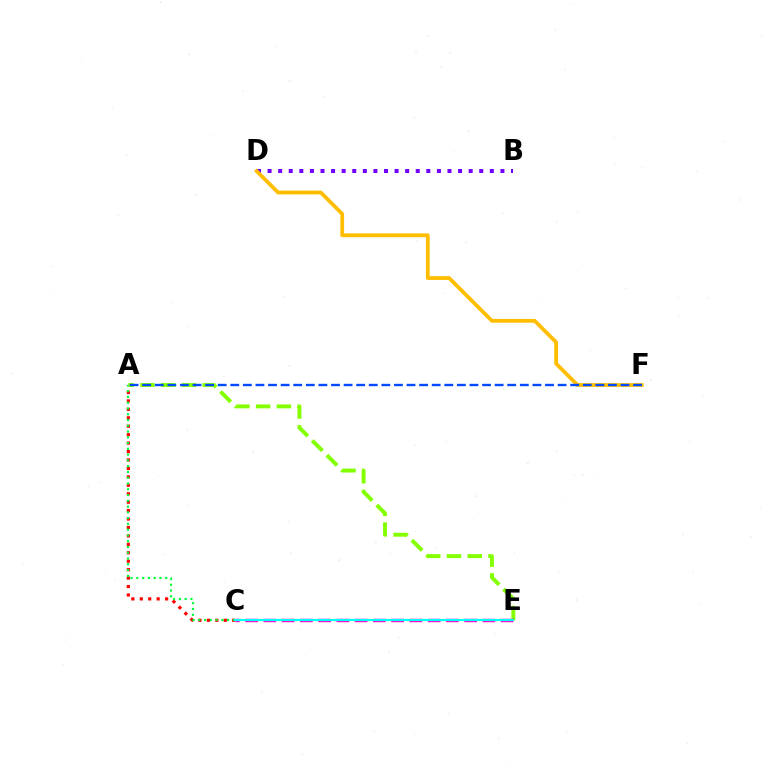{('A', 'C'): [{'color': '#ff0000', 'line_style': 'dotted', 'thickness': 2.29}, {'color': '#00ff39', 'line_style': 'dotted', 'thickness': 1.57}], ('A', 'E'): [{'color': '#84ff00', 'line_style': 'dashed', 'thickness': 2.82}], ('B', 'D'): [{'color': '#7200ff', 'line_style': 'dotted', 'thickness': 2.88}], ('D', 'F'): [{'color': '#ffbd00', 'line_style': 'solid', 'thickness': 2.71}], ('A', 'F'): [{'color': '#004bff', 'line_style': 'dashed', 'thickness': 1.71}], ('C', 'E'): [{'color': '#ff00cf', 'line_style': 'dashed', 'thickness': 2.48}, {'color': '#00fff6', 'line_style': 'solid', 'thickness': 1.57}]}